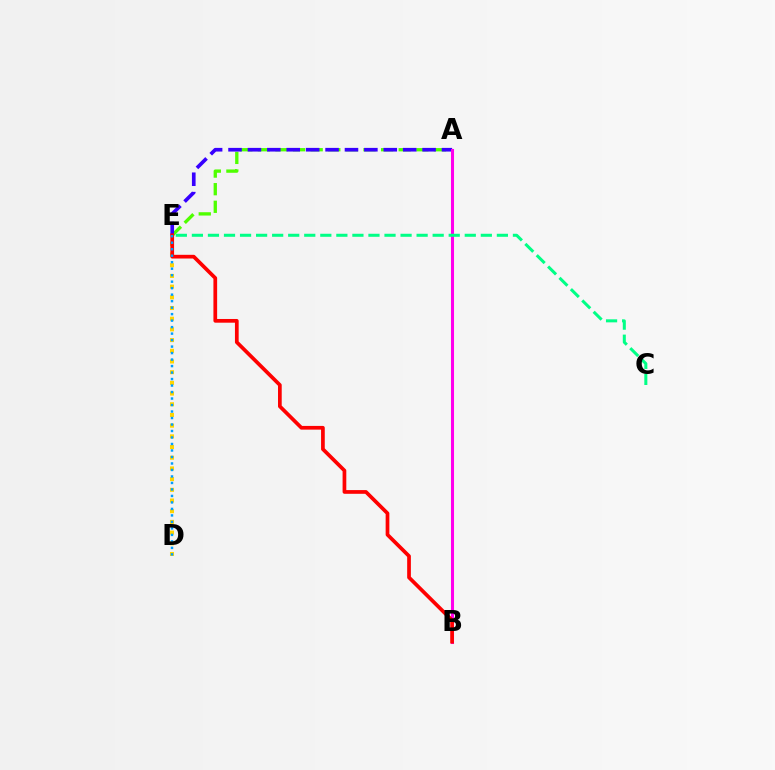{('A', 'E'): [{'color': '#4fff00', 'line_style': 'dashed', 'thickness': 2.39}, {'color': '#3700ff', 'line_style': 'dashed', 'thickness': 2.64}], ('D', 'E'): [{'color': '#ffd500', 'line_style': 'dotted', 'thickness': 2.91}, {'color': '#009eff', 'line_style': 'dotted', 'thickness': 1.76}], ('A', 'B'): [{'color': '#ff00ed', 'line_style': 'solid', 'thickness': 2.19}], ('B', 'E'): [{'color': '#ff0000', 'line_style': 'solid', 'thickness': 2.67}], ('C', 'E'): [{'color': '#00ff86', 'line_style': 'dashed', 'thickness': 2.18}]}